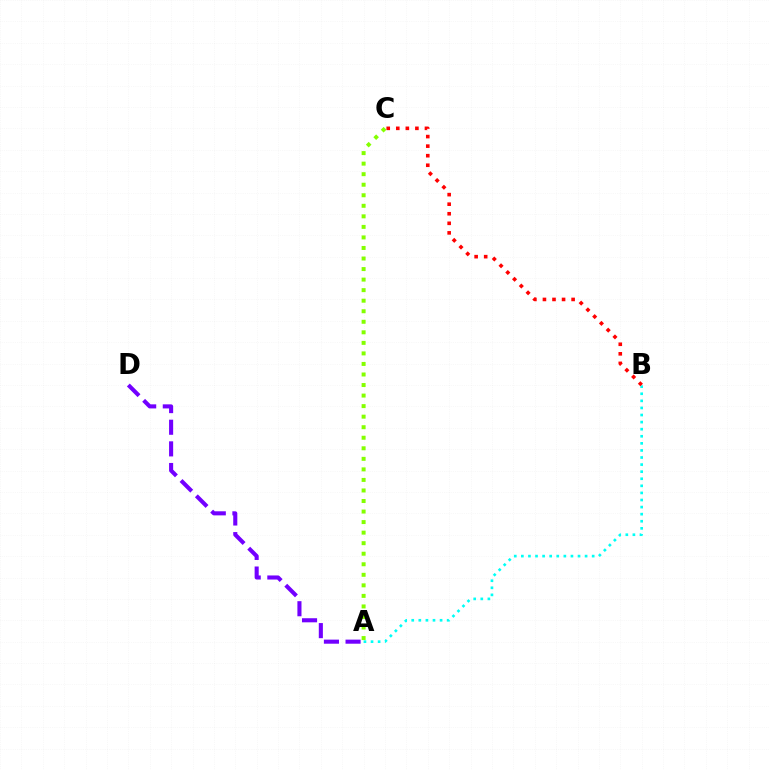{('A', 'D'): [{'color': '#7200ff', 'line_style': 'dashed', 'thickness': 2.94}], ('A', 'B'): [{'color': '#00fff6', 'line_style': 'dotted', 'thickness': 1.92}], ('B', 'C'): [{'color': '#ff0000', 'line_style': 'dotted', 'thickness': 2.6}], ('A', 'C'): [{'color': '#84ff00', 'line_style': 'dotted', 'thickness': 2.86}]}